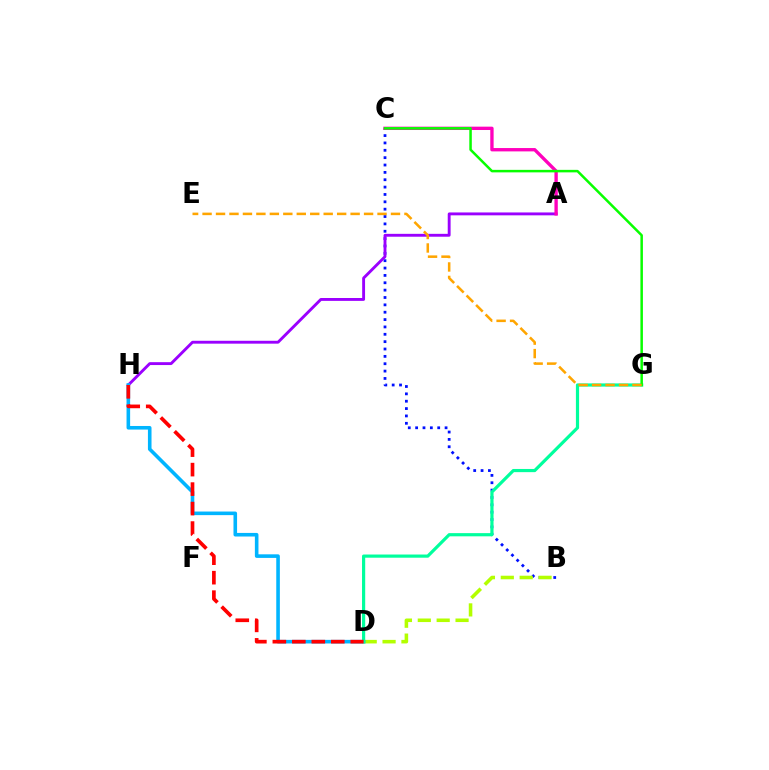{('B', 'C'): [{'color': '#0010ff', 'line_style': 'dotted', 'thickness': 2.0}], ('A', 'H'): [{'color': '#9b00ff', 'line_style': 'solid', 'thickness': 2.07}], ('B', 'D'): [{'color': '#b3ff00', 'line_style': 'dashed', 'thickness': 2.56}], ('D', 'H'): [{'color': '#00b5ff', 'line_style': 'solid', 'thickness': 2.59}, {'color': '#ff0000', 'line_style': 'dashed', 'thickness': 2.65}], ('D', 'G'): [{'color': '#00ff9d', 'line_style': 'solid', 'thickness': 2.29}], ('A', 'C'): [{'color': '#ff00bd', 'line_style': 'solid', 'thickness': 2.41}], ('C', 'G'): [{'color': '#08ff00', 'line_style': 'solid', 'thickness': 1.81}], ('E', 'G'): [{'color': '#ffa500', 'line_style': 'dashed', 'thickness': 1.83}]}